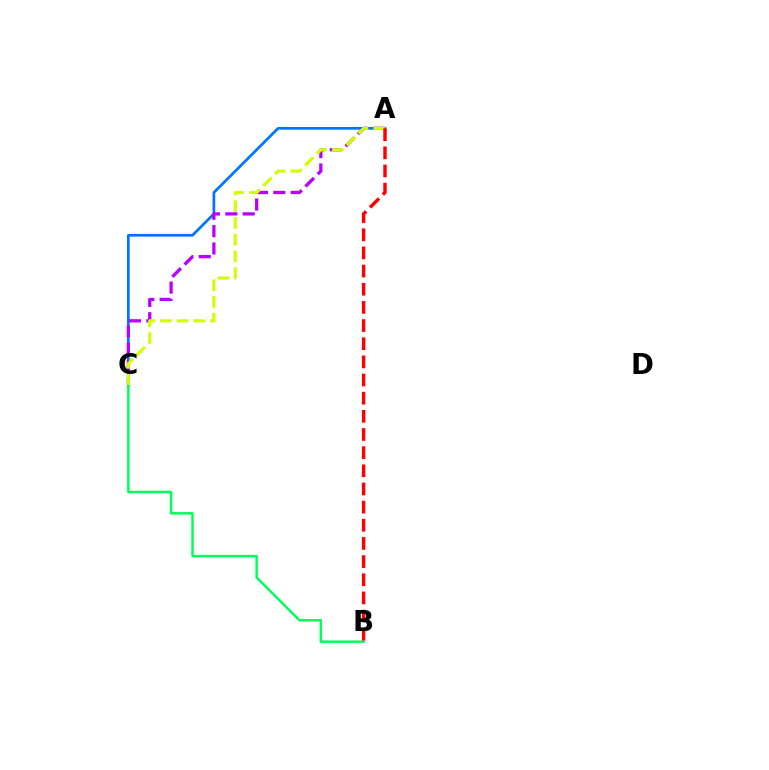{('A', 'C'): [{'color': '#0074ff', 'line_style': 'solid', 'thickness': 1.95}, {'color': '#b900ff', 'line_style': 'dashed', 'thickness': 2.36}, {'color': '#d1ff00', 'line_style': 'dashed', 'thickness': 2.27}], ('B', 'C'): [{'color': '#00ff5c', 'line_style': 'solid', 'thickness': 1.79}], ('A', 'B'): [{'color': '#ff0000', 'line_style': 'dashed', 'thickness': 2.47}]}